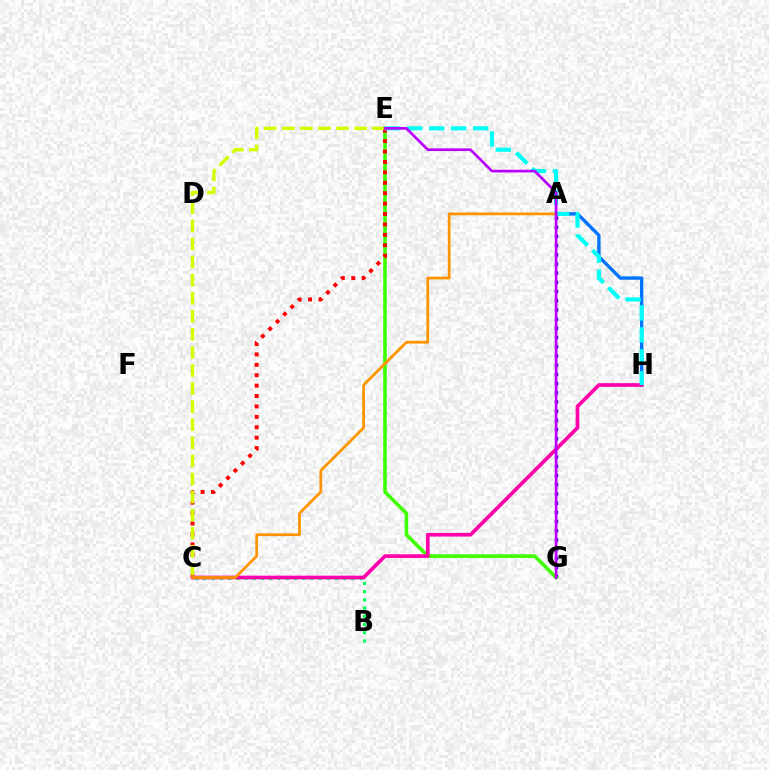{('A', 'H'): [{'color': '#0074ff', 'line_style': 'solid', 'thickness': 2.42}], ('A', 'G'): [{'color': '#2500ff', 'line_style': 'dotted', 'thickness': 2.5}], ('E', 'G'): [{'color': '#3dff00', 'line_style': 'solid', 'thickness': 2.56}, {'color': '#b900ff', 'line_style': 'solid', 'thickness': 1.94}], ('C', 'E'): [{'color': '#ff0000', 'line_style': 'dotted', 'thickness': 2.83}, {'color': '#d1ff00', 'line_style': 'dashed', 'thickness': 2.46}], ('B', 'C'): [{'color': '#00ff5c', 'line_style': 'dotted', 'thickness': 2.23}], ('C', 'H'): [{'color': '#ff00ac', 'line_style': 'solid', 'thickness': 2.64}], ('E', 'H'): [{'color': '#00fff6', 'line_style': 'dashed', 'thickness': 2.99}], ('A', 'C'): [{'color': '#ff9400', 'line_style': 'solid', 'thickness': 1.98}]}